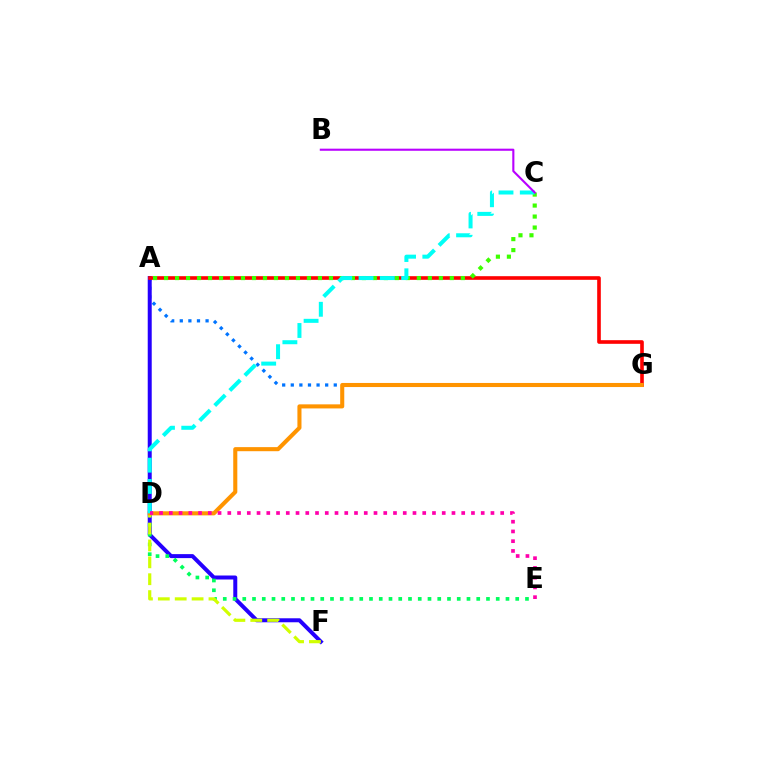{('A', 'G'): [{'color': '#0074ff', 'line_style': 'dotted', 'thickness': 2.34}, {'color': '#ff0000', 'line_style': 'solid', 'thickness': 2.61}], ('A', 'F'): [{'color': '#2500ff', 'line_style': 'solid', 'thickness': 2.87}], ('D', 'E'): [{'color': '#00ff5c', 'line_style': 'dotted', 'thickness': 2.65}, {'color': '#ff00ac', 'line_style': 'dotted', 'thickness': 2.65}], ('D', 'F'): [{'color': '#d1ff00', 'line_style': 'dashed', 'thickness': 2.29}], ('D', 'G'): [{'color': '#ff9400', 'line_style': 'solid', 'thickness': 2.94}], ('A', 'C'): [{'color': '#3dff00', 'line_style': 'dotted', 'thickness': 2.99}], ('C', 'D'): [{'color': '#00fff6', 'line_style': 'dashed', 'thickness': 2.89}], ('B', 'C'): [{'color': '#b900ff', 'line_style': 'solid', 'thickness': 1.52}]}